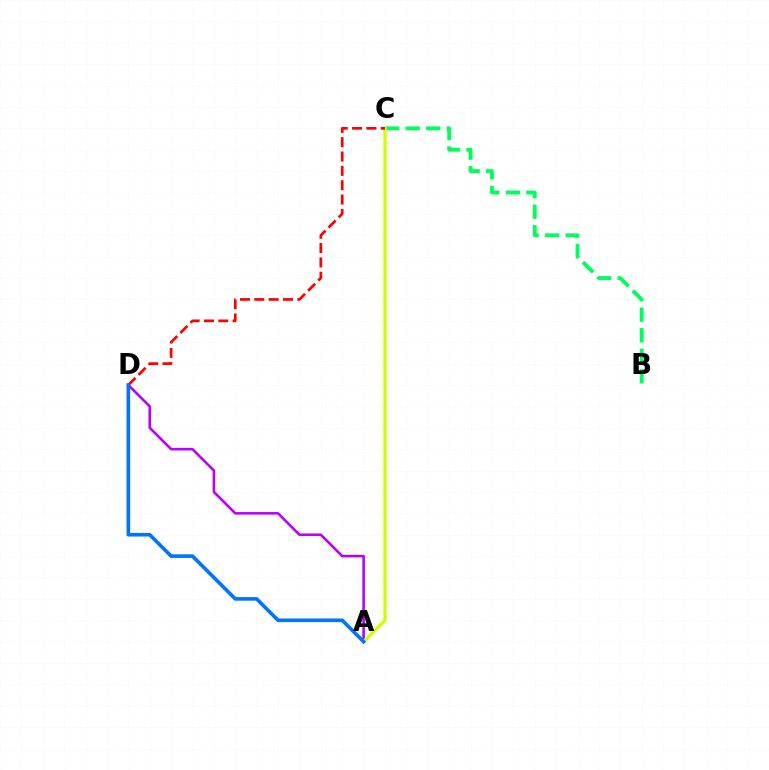{('B', 'C'): [{'color': '#00ff5c', 'line_style': 'dashed', 'thickness': 2.79}], ('A', 'D'): [{'color': '#b900ff', 'line_style': 'solid', 'thickness': 1.86}, {'color': '#0074ff', 'line_style': 'solid', 'thickness': 2.61}], ('A', 'C'): [{'color': '#d1ff00', 'line_style': 'solid', 'thickness': 2.37}], ('C', 'D'): [{'color': '#ff0000', 'line_style': 'dashed', 'thickness': 1.95}]}